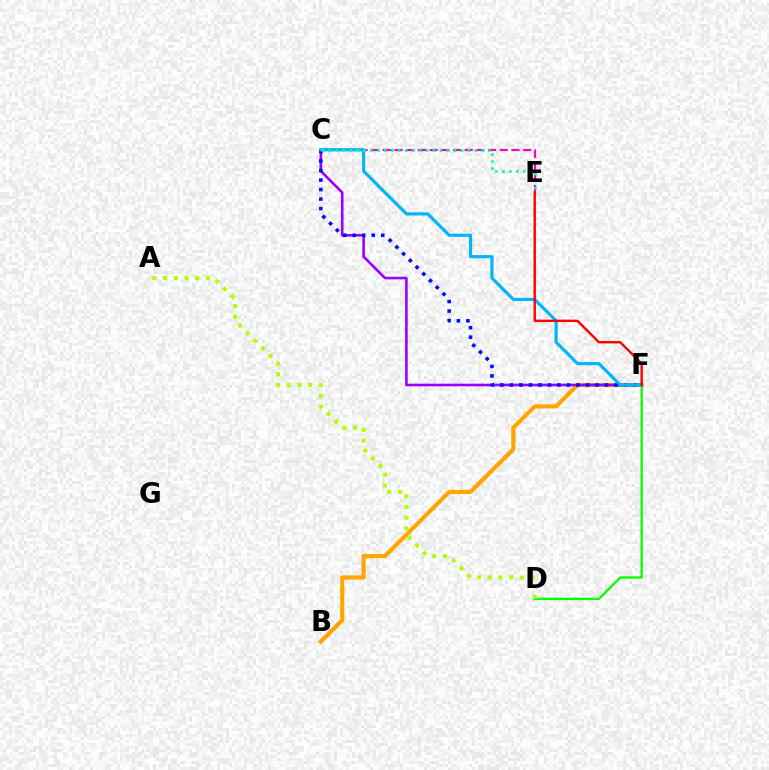{('D', 'F'): [{'color': '#08ff00', 'line_style': 'solid', 'thickness': 1.69}], ('C', 'E'): [{'color': '#ff00bd', 'line_style': 'dashed', 'thickness': 1.59}, {'color': '#00ff9d', 'line_style': 'dotted', 'thickness': 1.89}], ('B', 'F'): [{'color': '#ffa500', 'line_style': 'solid', 'thickness': 2.98}], ('C', 'F'): [{'color': '#9b00ff', 'line_style': 'solid', 'thickness': 1.88}, {'color': '#0010ff', 'line_style': 'dotted', 'thickness': 2.58}, {'color': '#00b5ff', 'line_style': 'solid', 'thickness': 2.27}], ('E', 'F'): [{'color': '#ff0000', 'line_style': 'solid', 'thickness': 1.73}], ('A', 'D'): [{'color': '#b3ff00', 'line_style': 'dotted', 'thickness': 2.92}]}